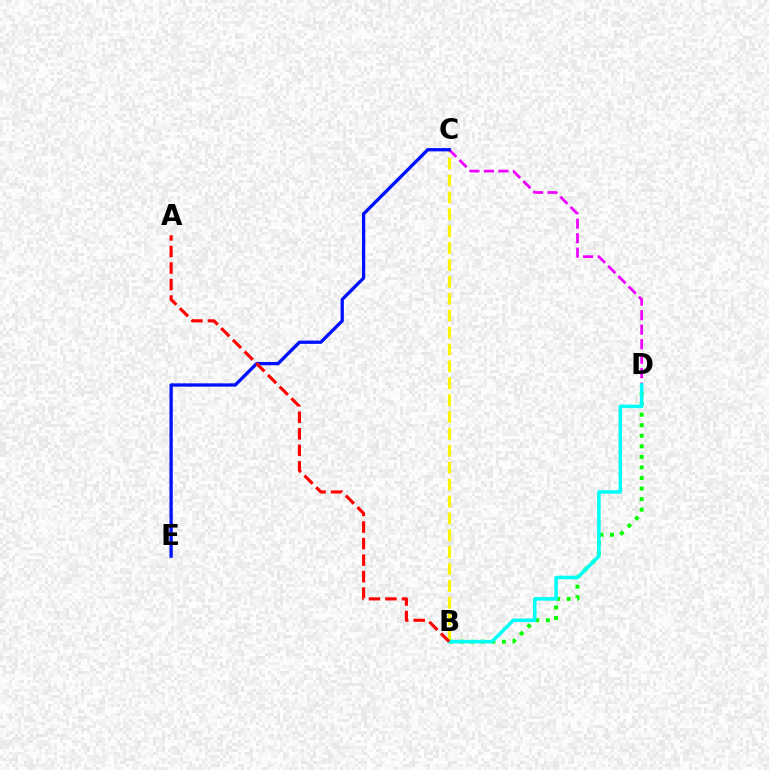{('B', 'C'): [{'color': '#fcf500', 'line_style': 'dashed', 'thickness': 2.29}], ('C', 'D'): [{'color': '#ee00ff', 'line_style': 'dashed', 'thickness': 1.97}], ('C', 'E'): [{'color': '#0010ff', 'line_style': 'solid', 'thickness': 2.37}], ('B', 'D'): [{'color': '#08ff00', 'line_style': 'dotted', 'thickness': 2.87}, {'color': '#00fff6', 'line_style': 'solid', 'thickness': 2.54}], ('A', 'B'): [{'color': '#ff0000', 'line_style': 'dashed', 'thickness': 2.25}]}